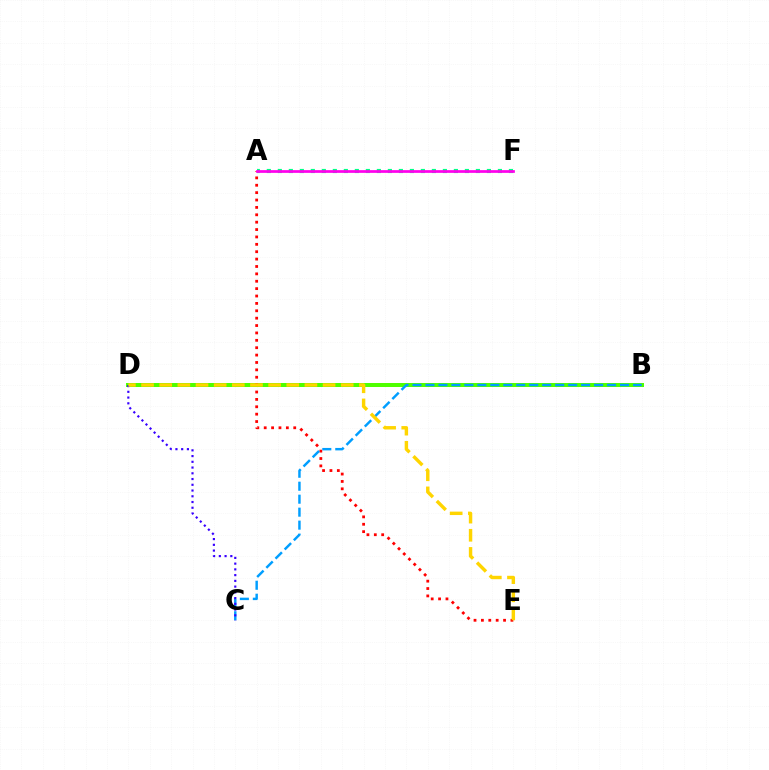{('B', 'D'): [{'color': '#4fff00', 'line_style': 'solid', 'thickness': 2.88}], ('A', 'E'): [{'color': '#ff0000', 'line_style': 'dotted', 'thickness': 2.01}], ('B', 'C'): [{'color': '#009eff', 'line_style': 'dashed', 'thickness': 1.76}], ('C', 'D'): [{'color': '#3700ff', 'line_style': 'dotted', 'thickness': 1.56}], ('A', 'F'): [{'color': '#00ff86', 'line_style': 'dotted', 'thickness': 2.99}, {'color': '#ff00ed', 'line_style': 'solid', 'thickness': 1.96}], ('D', 'E'): [{'color': '#ffd500', 'line_style': 'dashed', 'thickness': 2.47}]}